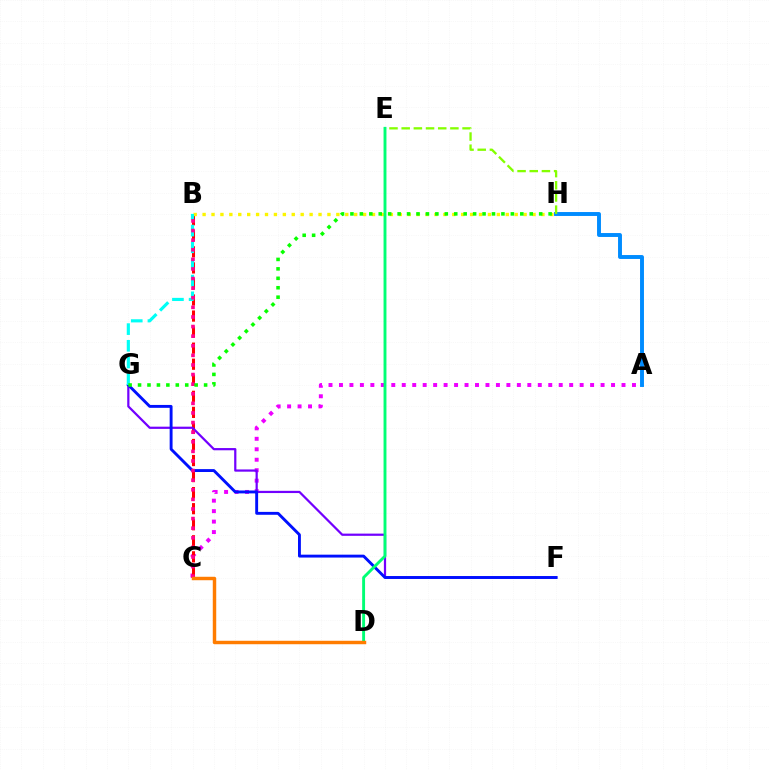{('A', 'C'): [{'color': '#ee00ff', 'line_style': 'dotted', 'thickness': 2.84}], ('B', 'C'): [{'color': '#ff0000', 'line_style': 'dashed', 'thickness': 2.18}, {'color': '#ff0094', 'line_style': 'dotted', 'thickness': 2.61}], ('F', 'G'): [{'color': '#7200ff', 'line_style': 'solid', 'thickness': 1.6}, {'color': '#0010ff', 'line_style': 'solid', 'thickness': 2.08}], ('A', 'H'): [{'color': '#008cff', 'line_style': 'solid', 'thickness': 2.82}], ('B', 'H'): [{'color': '#fcf500', 'line_style': 'dotted', 'thickness': 2.42}], ('B', 'G'): [{'color': '#00fff6', 'line_style': 'dashed', 'thickness': 2.27}], ('E', 'H'): [{'color': '#84ff00', 'line_style': 'dashed', 'thickness': 1.65}], ('G', 'H'): [{'color': '#08ff00', 'line_style': 'dotted', 'thickness': 2.56}], ('D', 'E'): [{'color': '#00ff74', 'line_style': 'solid', 'thickness': 2.09}], ('C', 'D'): [{'color': '#ff7c00', 'line_style': 'solid', 'thickness': 2.48}]}